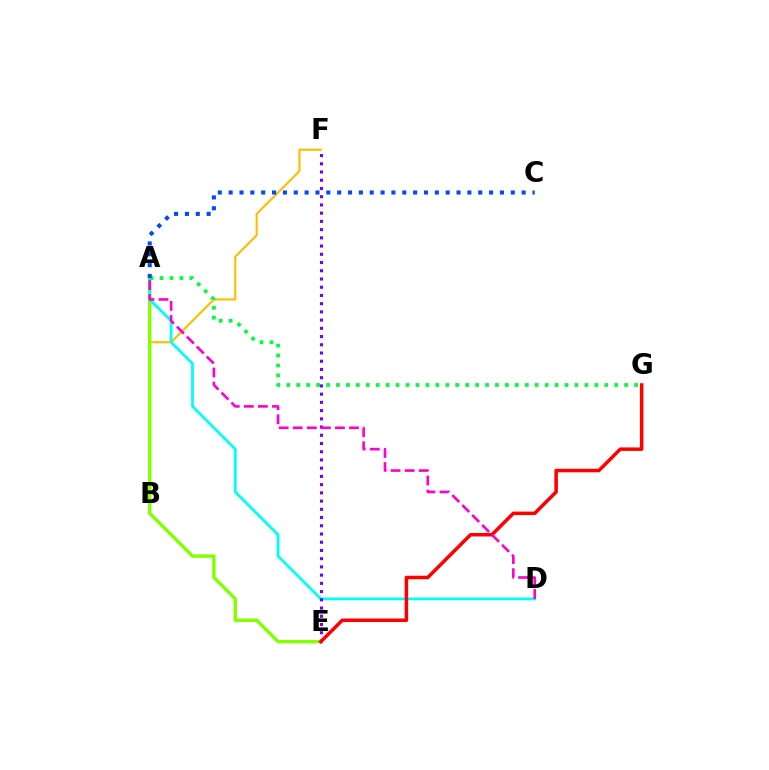{('B', 'F'): [{'color': '#ffbd00', 'line_style': 'solid', 'thickness': 1.53}], ('A', 'E'): [{'color': '#84ff00', 'line_style': 'solid', 'thickness': 2.44}], ('A', 'D'): [{'color': '#00fff6', 'line_style': 'solid', 'thickness': 2.0}, {'color': '#ff00cf', 'line_style': 'dashed', 'thickness': 1.91}], ('A', 'G'): [{'color': '#00ff39', 'line_style': 'dotted', 'thickness': 2.7}], ('A', 'C'): [{'color': '#004bff', 'line_style': 'dotted', 'thickness': 2.95}], ('E', 'F'): [{'color': '#7200ff', 'line_style': 'dotted', 'thickness': 2.24}], ('E', 'G'): [{'color': '#ff0000', 'line_style': 'solid', 'thickness': 2.52}]}